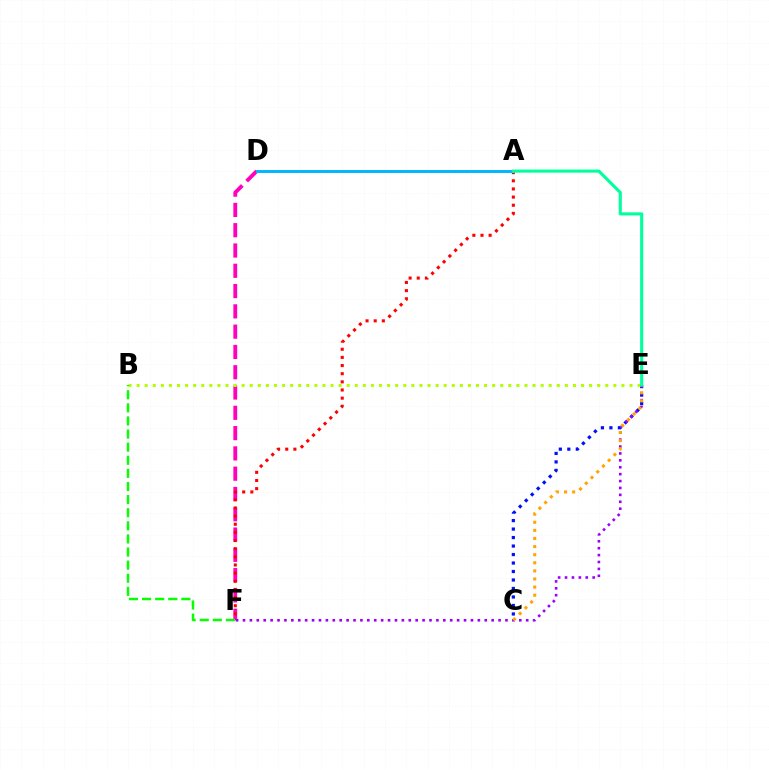{('D', 'F'): [{'color': '#ff00bd', 'line_style': 'dashed', 'thickness': 2.76}], ('C', 'E'): [{'color': '#0010ff', 'line_style': 'dotted', 'thickness': 2.31}, {'color': '#ffa500', 'line_style': 'dotted', 'thickness': 2.2}], ('B', 'E'): [{'color': '#b3ff00', 'line_style': 'dotted', 'thickness': 2.2}], ('B', 'F'): [{'color': '#08ff00', 'line_style': 'dashed', 'thickness': 1.78}], ('A', 'F'): [{'color': '#ff0000', 'line_style': 'dotted', 'thickness': 2.21}], ('E', 'F'): [{'color': '#9b00ff', 'line_style': 'dotted', 'thickness': 1.88}], ('A', 'D'): [{'color': '#00b5ff', 'line_style': 'solid', 'thickness': 2.12}], ('A', 'E'): [{'color': '#00ff9d', 'line_style': 'solid', 'thickness': 2.23}]}